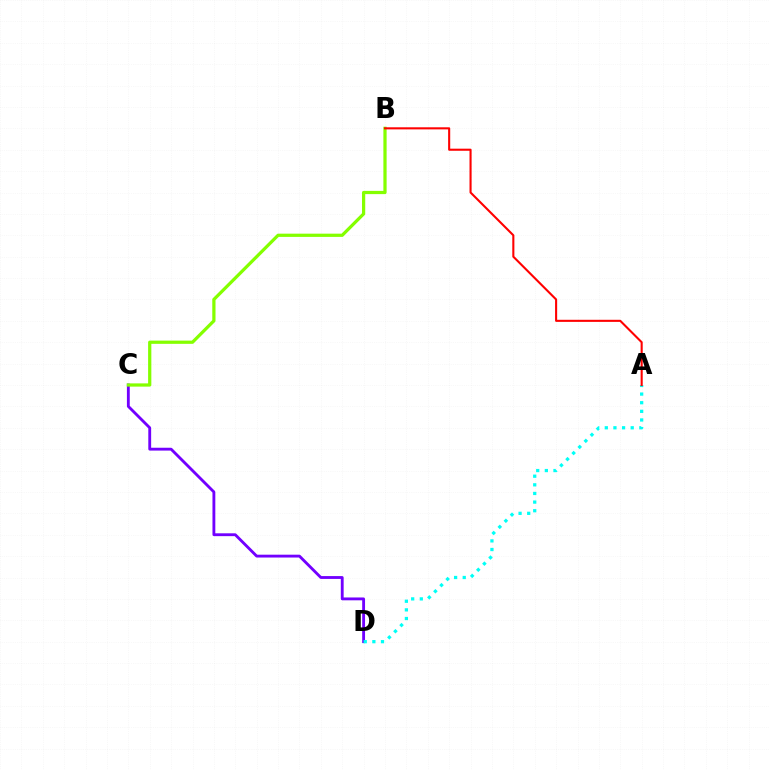{('C', 'D'): [{'color': '#7200ff', 'line_style': 'solid', 'thickness': 2.05}], ('B', 'C'): [{'color': '#84ff00', 'line_style': 'solid', 'thickness': 2.33}], ('A', 'D'): [{'color': '#00fff6', 'line_style': 'dotted', 'thickness': 2.35}], ('A', 'B'): [{'color': '#ff0000', 'line_style': 'solid', 'thickness': 1.51}]}